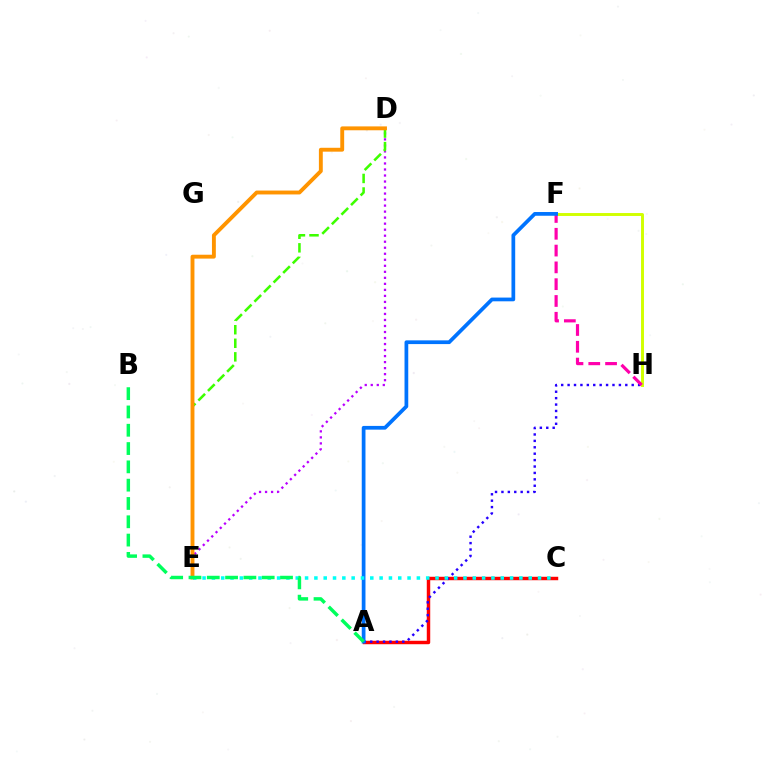{('F', 'H'): [{'color': '#d1ff00', 'line_style': 'solid', 'thickness': 2.11}, {'color': '#ff00ac', 'line_style': 'dashed', 'thickness': 2.28}], ('D', 'E'): [{'color': '#b900ff', 'line_style': 'dotted', 'thickness': 1.64}, {'color': '#3dff00', 'line_style': 'dashed', 'thickness': 1.84}, {'color': '#ff9400', 'line_style': 'solid', 'thickness': 2.79}], ('A', 'C'): [{'color': '#ff0000', 'line_style': 'solid', 'thickness': 2.48}], ('A', 'H'): [{'color': '#2500ff', 'line_style': 'dotted', 'thickness': 1.74}], ('A', 'F'): [{'color': '#0074ff', 'line_style': 'solid', 'thickness': 2.69}], ('C', 'E'): [{'color': '#00fff6', 'line_style': 'dotted', 'thickness': 2.53}], ('A', 'B'): [{'color': '#00ff5c', 'line_style': 'dashed', 'thickness': 2.49}]}